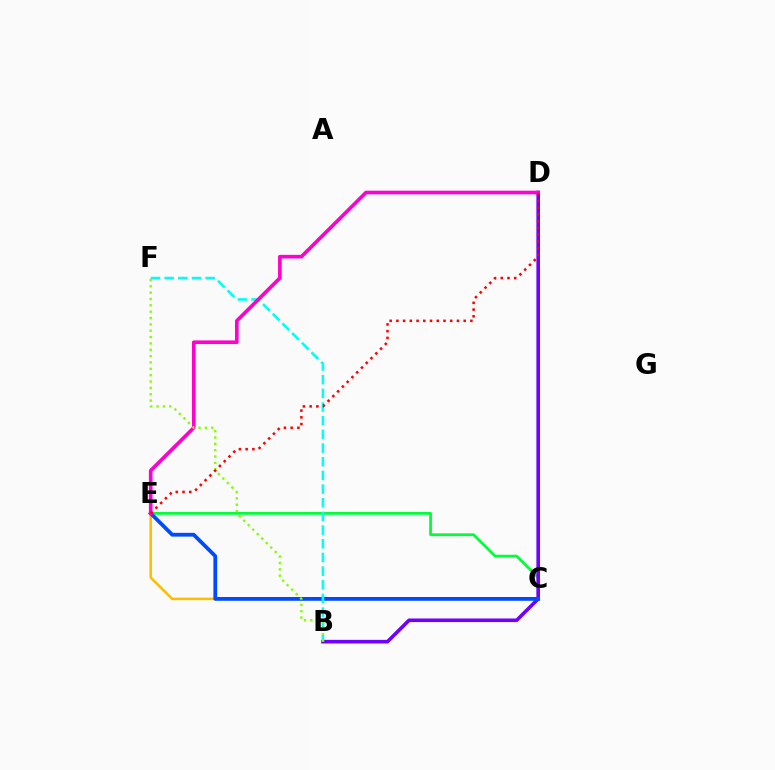{('C', 'E'): [{'color': '#ffbd00', 'line_style': 'solid', 'thickness': 1.82}, {'color': '#00ff39', 'line_style': 'solid', 'thickness': 2.01}, {'color': '#004bff', 'line_style': 'solid', 'thickness': 2.71}], ('B', 'D'): [{'color': '#7200ff', 'line_style': 'solid', 'thickness': 2.6}], ('B', 'F'): [{'color': '#00fff6', 'line_style': 'dashed', 'thickness': 1.86}, {'color': '#84ff00', 'line_style': 'dotted', 'thickness': 1.73}], ('D', 'E'): [{'color': '#ff00cf', 'line_style': 'solid', 'thickness': 2.61}, {'color': '#ff0000', 'line_style': 'dotted', 'thickness': 1.83}]}